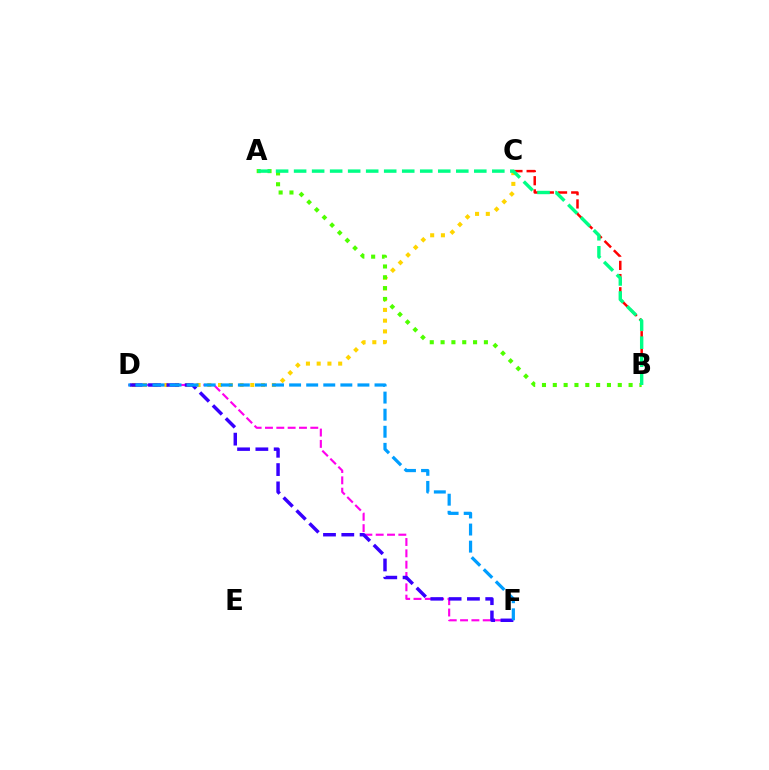{('B', 'C'): [{'color': '#ff0000', 'line_style': 'dashed', 'thickness': 1.79}], ('D', 'F'): [{'color': '#ff00ed', 'line_style': 'dashed', 'thickness': 1.54}, {'color': '#3700ff', 'line_style': 'dashed', 'thickness': 2.49}, {'color': '#009eff', 'line_style': 'dashed', 'thickness': 2.32}], ('C', 'D'): [{'color': '#ffd500', 'line_style': 'dotted', 'thickness': 2.92}], ('A', 'B'): [{'color': '#4fff00', 'line_style': 'dotted', 'thickness': 2.94}, {'color': '#00ff86', 'line_style': 'dashed', 'thickness': 2.45}]}